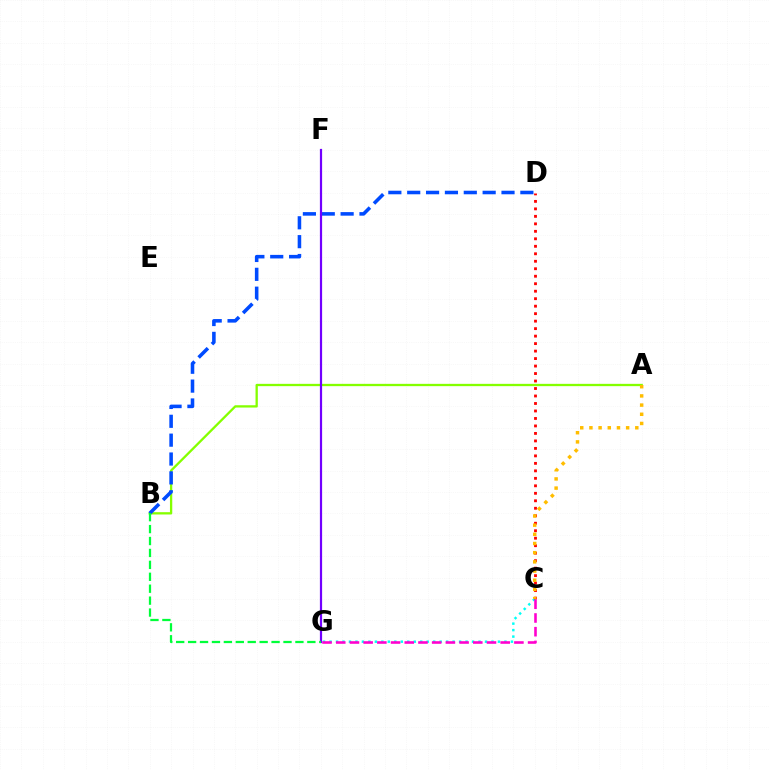{('A', 'B'): [{'color': '#84ff00', 'line_style': 'solid', 'thickness': 1.66}], ('C', 'G'): [{'color': '#00fff6', 'line_style': 'dotted', 'thickness': 1.76}, {'color': '#ff00cf', 'line_style': 'dashed', 'thickness': 1.86}], ('C', 'D'): [{'color': '#ff0000', 'line_style': 'dotted', 'thickness': 2.03}], ('B', 'D'): [{'color': '#004bff', 'line_style': 'dashed', 'thickness': 2.56}], ('F', 'G'): [{'color': '#7200ff', 'line_style': 'solid', 'thickness': 1.59}], ('A', 'C'): [{'color': '#ffbd00', 'line_style': 'dotted', 'thickness': 2.49}], ('B', 'G'): [{'color': '#00ff39', 'line_style': 'dashed', 'thickness': 1.62}]}